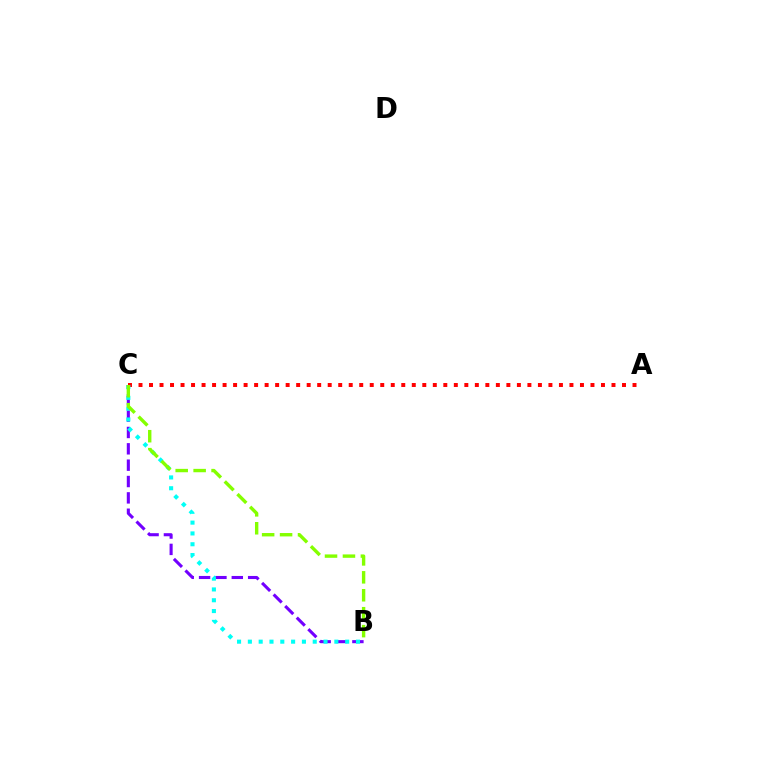{('B', 'C'): [{'color': '#7200ff', 'line_style': 'dashed', 'thickness': 2.22}, {'color': '#00fff6', 'line_style': 'dotted', 'thickness': 2.94}, {'color': '#84ff00', 'line_style': 'dashed', 'thickness': 2.44}], ('A', 'C'): [{'color': '#ff0000', 'line_style': 'dotted', 'thickness': 2.86}]}